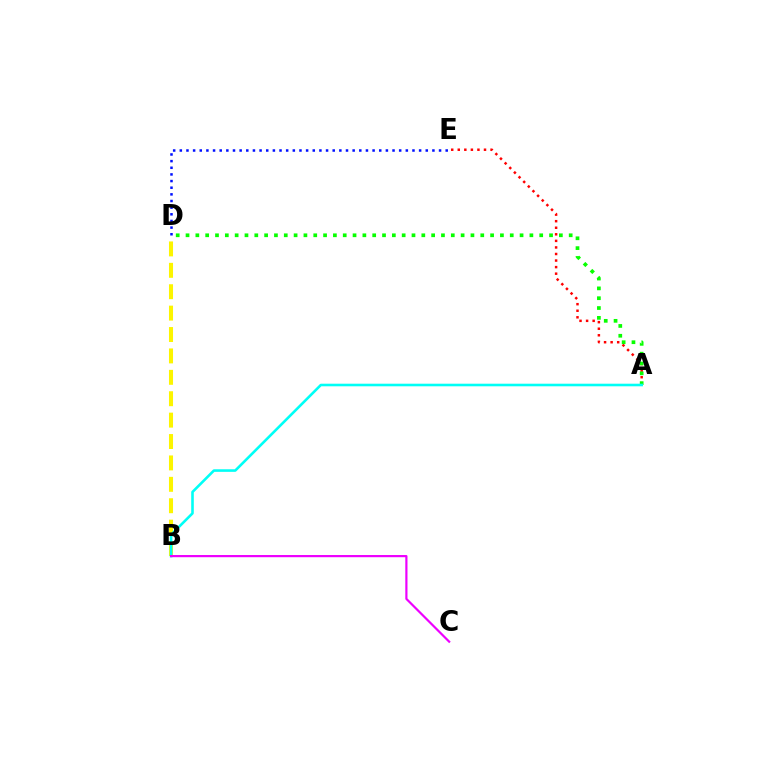{('A', 'E'): [{'color': '#ff0000', 'line_style': 'dotted', 'thickness': 1.78}], ('B', 'D'): [{'color': '#fcf500', 'line_style': 'dashed', 'thickness': 2.91}], ('A', 'D'): [{'color': '#08ff00', 'line_style': 'dotted', 'thickness': 2.67}], ('A', 'B'): [{'color': '#00fff6', 'line_style': 'solid', 'thickness': 1.86}], ('B', 'C'): [{'color': '#ee00ff', 'line_style': 'solid', 'thickness': 1.58}], ('D', 'E'): [{'color': '#0010ff', 'line_style': 'dotted', 'thickness': 1.81}]}